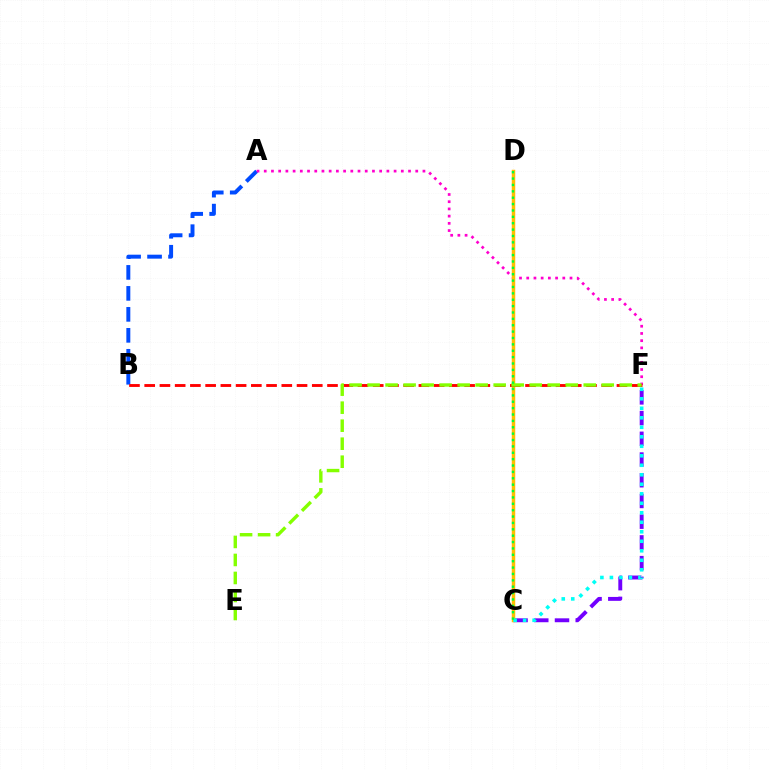{('C', 'F'): [{'color': '#7200ff', 'line_style': 'dashed', 'thickness': 2.81}, {'color': '#00fff6', 'line_style': 'dotted', 'thickness': 2.58}], ('A', 'B'): [{'color': '#004bff', 'line_style': 'dashed', 'thickness': 2.85}], ('A', 'F'): [{'color': '#ff00cf', 'line_style': 'dotted', 'thickness': 1.96}], ('C', 'D'): [{'color': '#ffbd00', 'line_style': 'solid', 'thickness': 2.5}, {'color': '#00ff39', 'line_style': 'dotted', 'thickness': 1.73}], ('B', 'F'): [{'color': '#ff0000', 'line_style': 'dashed', 'thickness': 2.07}], ('E', 'F'): [{'color': '#84ff00', 'line_style': 'dashed', 'thickness': 2.45}]}